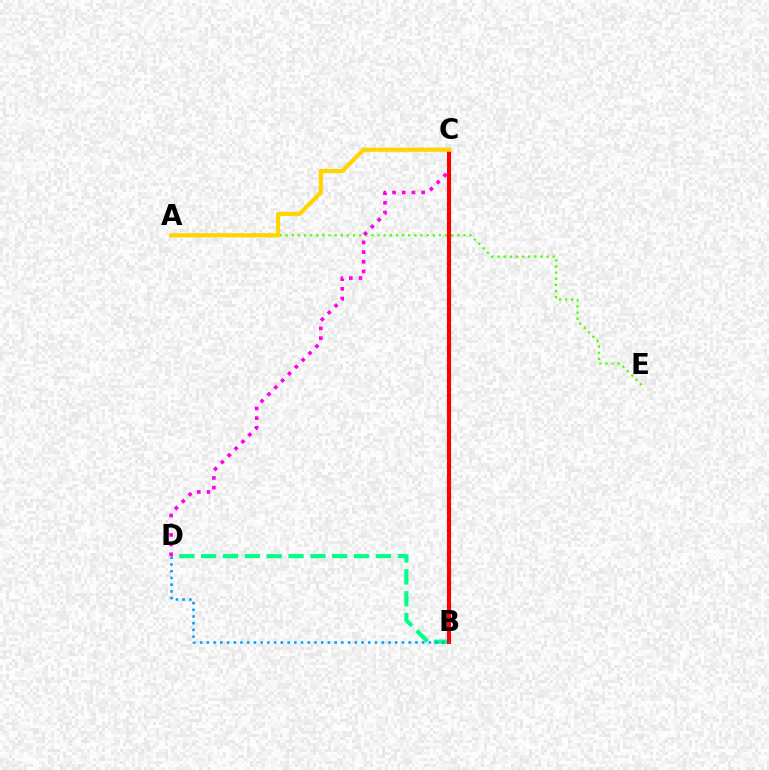{('B', 'D'): [{'color': '#00ff86', 'line_style': 'dashed', 'thickness': 2.97}, {'color': '#009eff', 'line_style': 'dotted', 'thickness': 1.83}], ('A', 'E'): [{'color': '#4fff00', 'line_style': 'dotted', 'thickness': 1.67}], ('B', 'C'): [{'color': '#3700ff', 'line_style': 'dotted', 'thickness': 2.94}, {'color': '#ff0000', 'line_style': 'solid', 'thickness': 2.95}], ('C', 'D'): [{'color': '#ff00ed', 'line_style': 'dotted', 'thickness': 2.63}], ('A', 'C'): [{'color': '#ffd500', 'line_style': 'solid', 'thickness': 2.99}]}